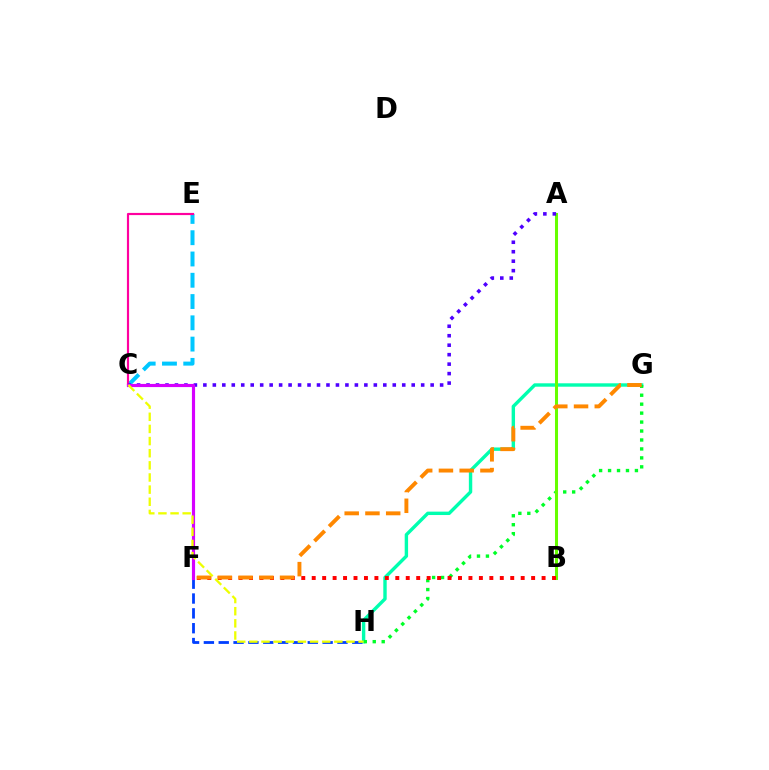{('G', 'H'): [{'color': '#00ffaf', 'line_style': 'solid', 'thickness': 2.45}, {'color': '#00ff27', 'line_style': 'dotted', 'thickness': 2.43}], ('C', 'E'): [{'color': '#00c7ff', 'line_style': 'dashed', 'thickness': 2.89}, {'color': '#ff00a0', 'line_style': 'solid', 'thickness': 1.56}], ('F', 'H'): [{'color': '#003fff', 'line_style': 'dashed', 'thickness': 2.02}], ('A', 'B'): [{'color': '#66ff00', 'line_style': 'solid', 'thickness': 2.18}], ('B', 'F'): [{'color': '#ff0000', 'line_style': 'dotted', 'thickness': 2.84}], ('A', 'C'): [{'color': '#4f00ff', 'line_style': 'dotted', 'thickness': 2.57}], ('F', 'G'): [{'color': '#ff8800', 'line_style': 'dashed', 'thickness': 2.82}], ('C', 'F'): [{'color': '#d600ff', 'line_style': 'solid', 'thickness': 2.27}], ('C', 'H'): [{'color': '#eeff00', 'line_style': 'dashed', 'thickness': 1.65}]}